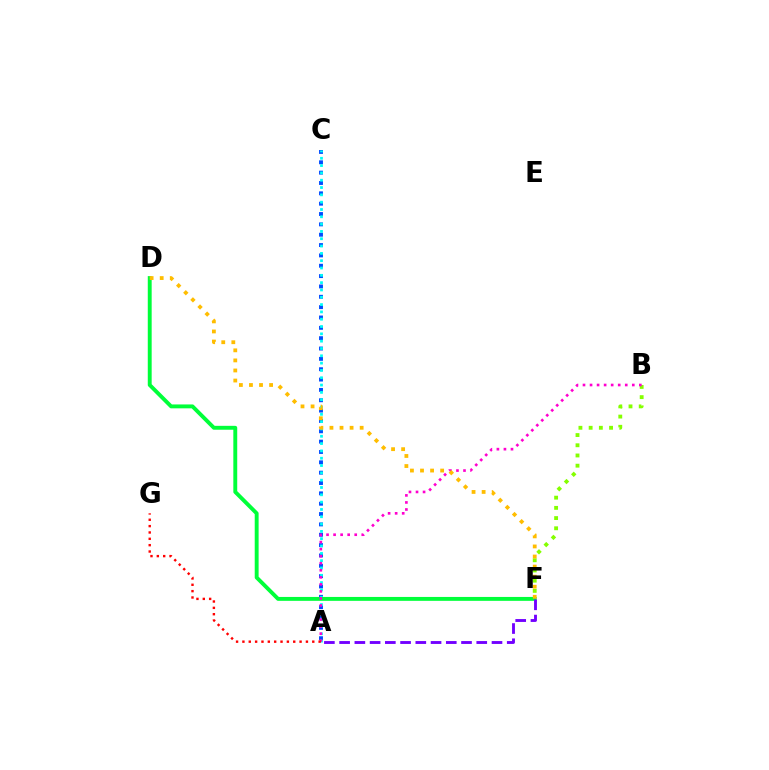{('A', 'C'): [{'color': '#004bff', 'line_style': 'dotted', 'thickness': 2.81}, {'color': '#00fff6', 'line_style': 'dotted', 'thickness': 1.99}], ('B', 'F'): [{'color': '#84ff00', 'line_style': 'dotted', 'thickness': 2.77}], ('D', 'F'): [{'color': '#00ff39', 'line_style': 'solid', 'thickness': 2.8}, {'color': '#ffbd00', 'line_style': 'dotted', 'thickness': 2.74}], ('A', 'B'): [{'color': '#ff00cf', 'line_style': 'dotted', 'thickness': 1.91}], ('A', 'F'): [{'color': '#7200ff', 'line_style': 'dashed', 'thickness': 2.07}], ('A', 'G'): [{'color': '#ff0000', 'line_style': 'dotted', 'thickness': 1.73}]}